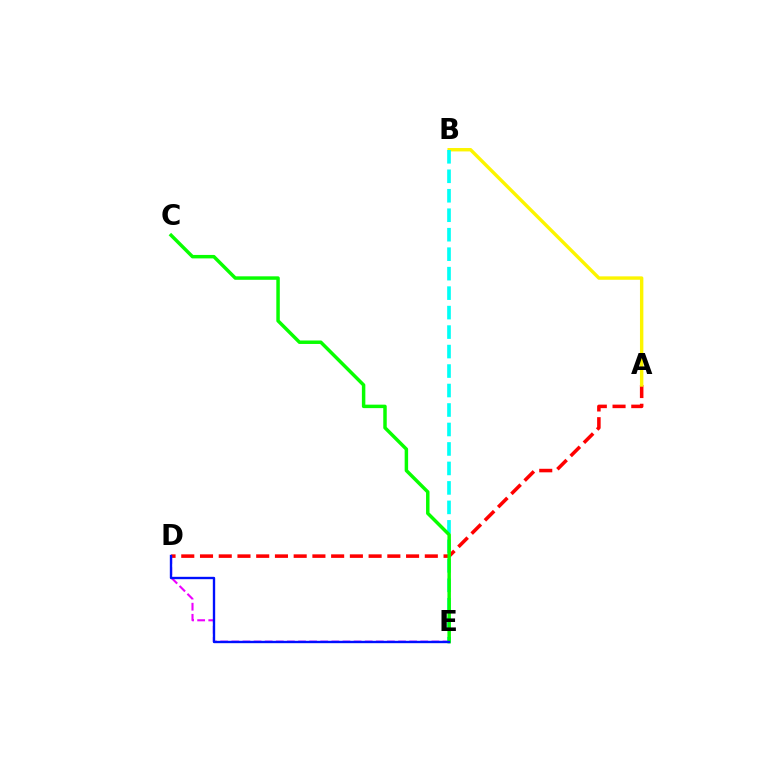{('A', 'D'): [{'color': '#ff0000', 'line_style': 'dashed', 'thickness': 2.55}], ('D', 'E'): [{'color': '#ee00ff', 'line_style': 'dashed', 'thickness': 1.51}, {'color': '#0010ff', 'line_style': 'solid', 'thickness': 1.7}], ('A', 'B'): [{'color': '#fcf500', 'line_style': 'solid', 'thickness': 2.45}], ('B', 'E'): [{'color': '#00fff6', 'line_style': 'dashed', 'thickness': 2.65}], ('C', 'E'): [{'color': '#08ff00', 'line_style': 'solid', 'thickness': 2.5}]}